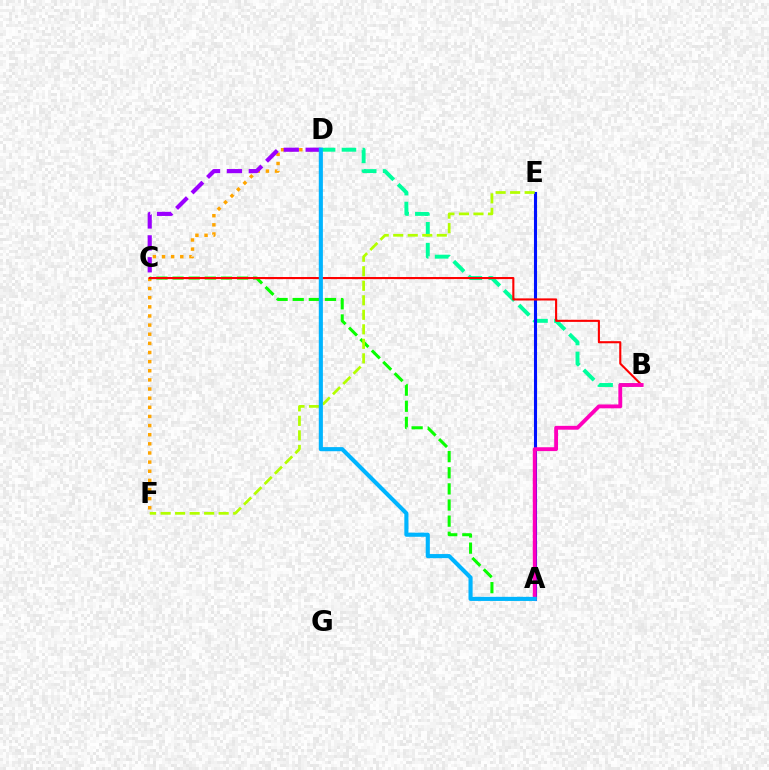{('D', 'F'): [{'color': '#ffa500', 'line_style': 'dotted', 'thickness': 2.48}], ('A', 'C'): [{'color': '#08ff00', 'line_style': 'dashed', 'thickness': 2.19}], ('C', 'D'): [{'color': '#9b00ff', 'line_style': 'dashed', 'thickness': 2.98}], ('B', 'D'): [{'color': '#00ff9d', 'line_style': 'dashed', 'thickness': 2.83}], ('A', 'E'): [{'color': '#0010ff', 'line_style': 'solid', 'thickness': 2.22}], ('E', 'F'): [{'color': '#b3ff00', 'line_style': 'dashed', 'thickness': 1.97}], ('B', 'C'): [{'color': '#ff0000', 'line_style': 'solid', 'thickness': 1.52}], ('A', 'B'): [{'color': '#ff00bd', 'line_style': 'solid', 'thickness': 2.77}], ('A', 'D'): [{'color': '#00b5ff', 'line_style': 'solid', 'thickness': 2.96}]}